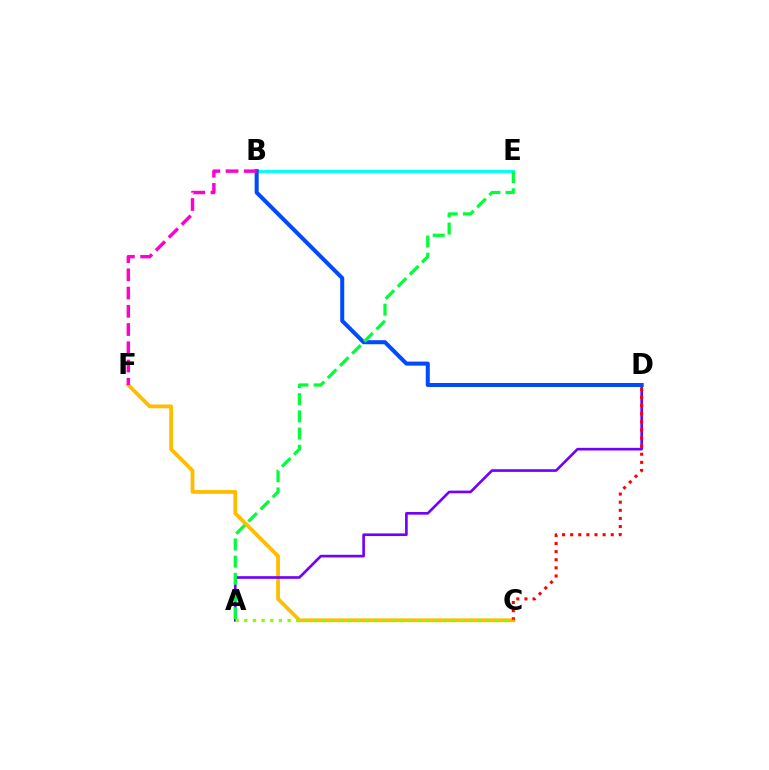{('C', 'F'): [{'color': '#ffbd00', 'line_style': 'solid', 'thickness': 2.73}], ('B', 'E'): [{'color': '#00fff6', 'line_style': 'solid', 'thickness': 2.12}], ('A', 'D'): [{'color': '#7200ff', 'line_style': 'solid', 'thickness': 1.91}], ('B', 'D'): [{'color': '#004bff', 'line_style': 'solid', 'thickness': 2.9}], ('C', 'D'): [{'color': '#ff0000', 'line_style': 'dotted', 'thickness': 2.2}], ('A', 'E'): [{'color': '#00ff39', 'line_style': 'dashed', 'thickness': 2.33}], ('B', 'F'): [{'color': '#ff00cf', 'line_style': 'dashed', 'thickness': 2.48}], ('A', 'C'): [{'color': '#84ff00', 'line_style': 'dotted', 'thickness': 2.35}]}